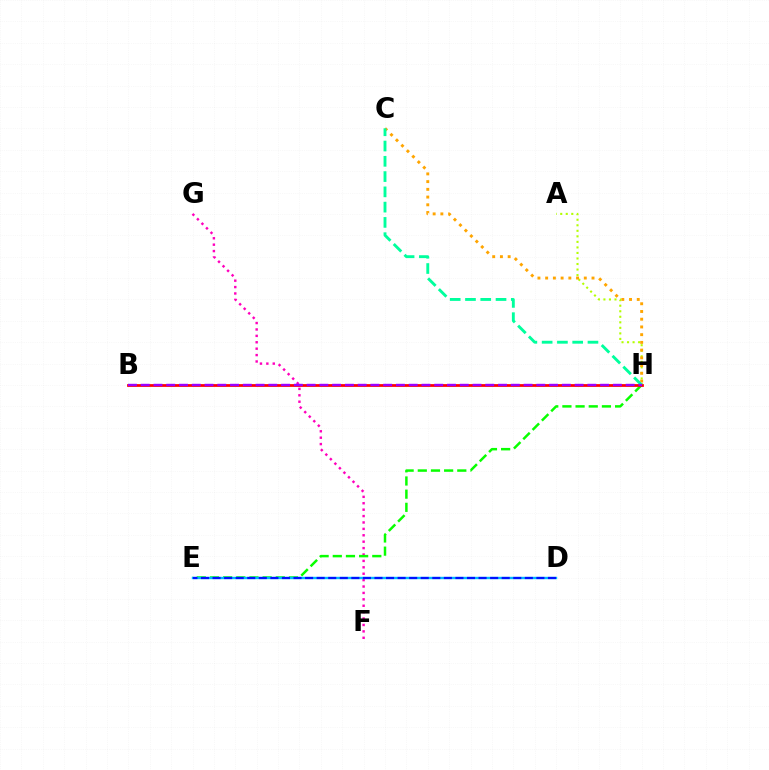{('F', 'G'): [{'color': '#ff00bd', 'line_style': 'dotted', 'thickness': 1.74}], ('E', 'H'): [{'color': '#08ff00', 'line_style': 'dashed', 'thickness': 1.79}], ('A', 'H'): [{'color': '#b3ff00', 'line_style': 'dotted', 'thickness': 1.5}], ('B', 'H'): [{'color': '#ff0000', 'line_style': 'solid', 'thickness': 1.99}, {'color': '#9b00ff', 'line_style': 'dashed', 'thickness': 1.73}], ('C', 'H'): [{'color': '#ffa500', 'line_style': 'dotted', 'thickness': 2.1}, {'color': '#00ff9d', 'line_style': 'dashed', 'thickness': 2.07}], ('D', 'E'): [{'color': '#00b5ff', 'line_style': 'solid', 'thickness': 1.73}, {'color': '#0010ff', 'line_style': 'dashed', 'thickness': 1.57}]}